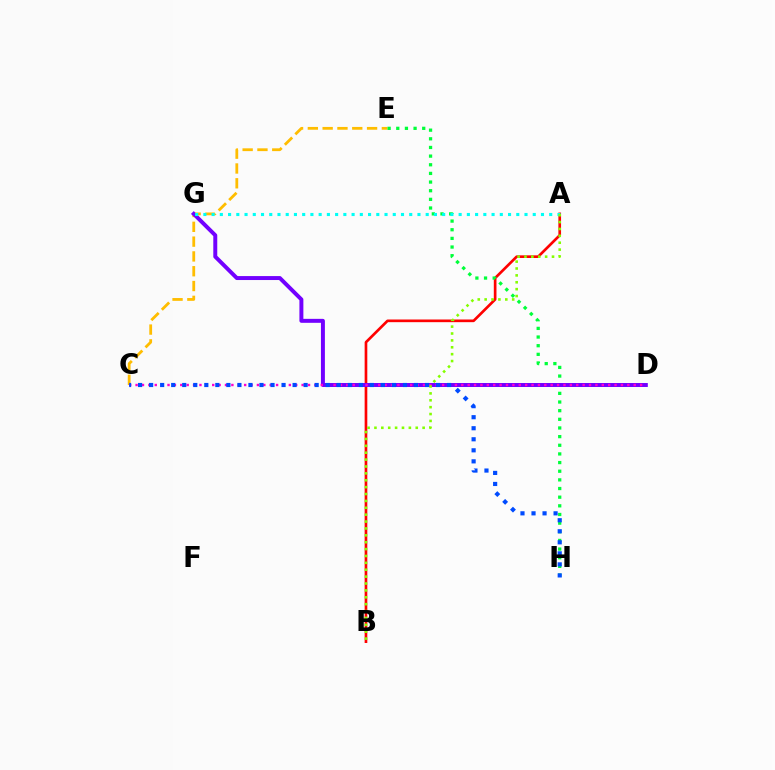{('C', 'E'): [{'color': '#ffbd00', 'line_style': 'dashed', 'thickness': 2.01}], ('A', 'B'): [{'color': '#ff0000', 'line_style': 'solid', 'thickness': 1.92}, {'color': '#84ff00', 'line_style': 'dotted', 'thickness': 1.87}], ('E', 'H'): [{'color': '#00ff39', 'line_style': 'dotted', 'thickness': 2.35}], ('D', 'G'): [{'color': '#7200ff', 'line_style': 'solid', 'thickness': 2.85}], ('C', 'D'): [{'color': '#ff00cf', 'line_style': 'dotted', 'thickness': 1.74}], ('A', 'G'): [{'color': '#00fff6', 'line_style': 'dotted', 'thickness': 2.24}], ('C', 'H'): [{'color': '#004bff', 'line_style': 'dotted', 'thickness': 3.0}]}